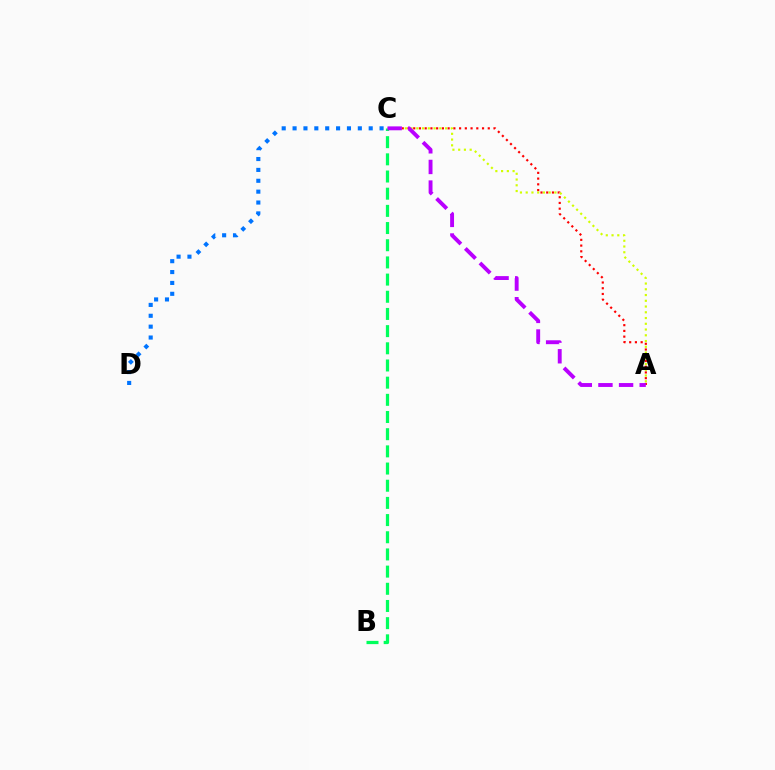{('A', 'C'): [{'color': '#ff0000', 'line_style': 'dotted', 'thickness': 1.56}, {'color': '#d1ff00', 'line_style': 'dotted', 'thickness': 1.56}, {'color': '#b900ff', 'line_style': 'dashed', 'thickness': 2.8}], ('B', 'C'): [{'color': '#00ff5c', 'line_style': 'dashed', 'thickness': 2.33}], ('C', 'D'): [{'color': '#0074ff', 'line_style': 'dotted', 'thickness': 2.95}]}